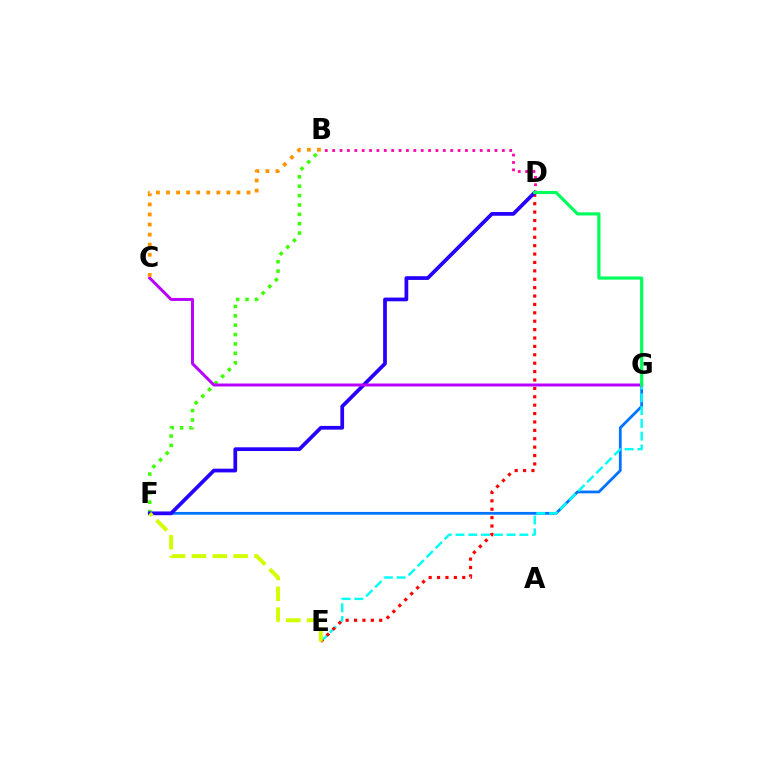{('F', 'G'): [{'color': '#0074ff', 'line_style': 'solid', 'thickness': 2.0}], ('E', 'G'): [{'color': '#00fff6', 'line_style': 'dashed', 'thickness': 1.73}], ('D', 'E'): [{'color': '#ff0000', 'line_style': 'dotted', 'thickness': 2.28}], ('B', 'F'): [{'color': '#3dff00', 'line_style': 'dotted', 'thickness': 2.55}], ('D', 'F'): [{'color': '#2500ff', 'line_style': 'solid', 'thickness': 2.68}], ('B', 'D'): [{'color': '#ff00ac', 'line_style': 'dotted', 'thickness': 2.0}], ('C', 'G'): [{'color': '#b900ff', 'line_style': 'solid', 'thickness': 2.14}], ('D', 'G'): [{'color': '#00ff5c', 'line_style': 'solid', 'thickness': 2.29}], ('E', 'F'): [{'color': '#d1ff00', 'line_style': 'dashed', 'thickness': 2.83}], ('B', 'C'): [{'color': '#ff9400', 'line_style': 'dotted', 'thickness': 2.73}]}